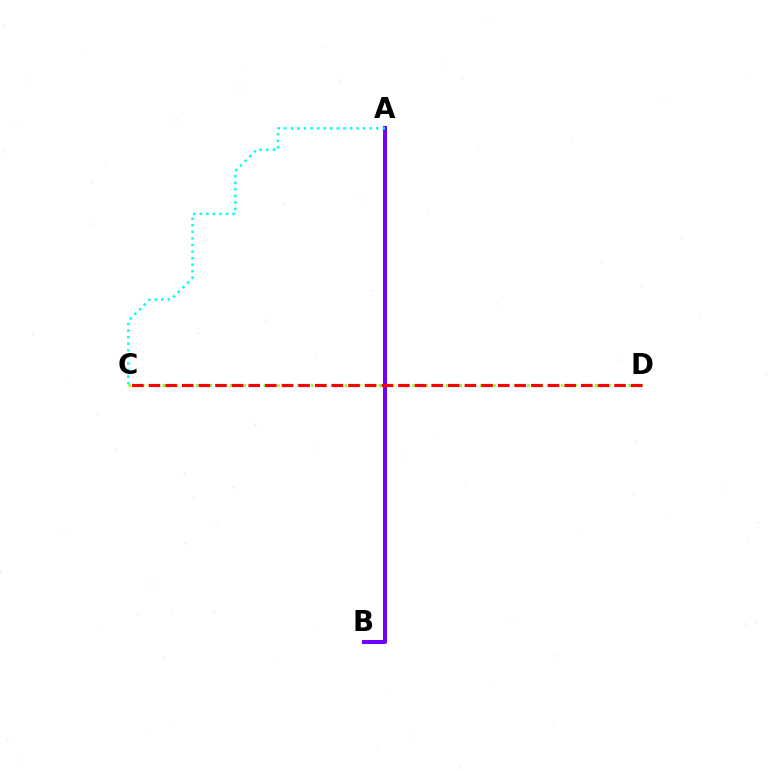{('C', 'D'): [{'color': '#84ff00', 'line_style': 'dotted', 'thickness': 1.84}, {'color': '#ff0000', 'line_style': 'dashed', 'thickness': 2.26}], ('A', 'B'): [{'color': '#7200ff', 'line_style': 'solid', 'thickness': 2.89}], ('A', 'C'): [{'color': '#00fff6', 'line_style': 'dotted', 'thickness': 1.78}]}